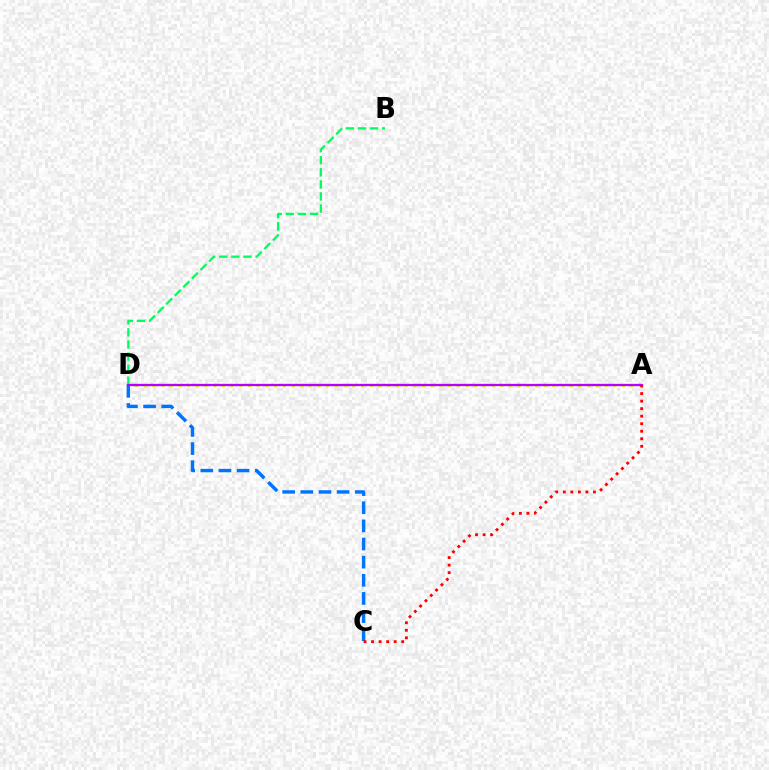{('A', 'D'): [{'color': '#d1ff00', 'line_style': 'dotted', 'thickness': 2.36}, {'color': '#b900ff', 'line_style': 'solid', 'thickness': 1.66}], ('B', 'D'): [{'color': '#00ff5c', 'line_style': 'dashed', 'thickness': 1.64}], ('C', 'D'): [{'color': '#0074ff', 'line_style': 'dashed', 'thickness': 2.46}], ('A', 'C'): [{'color': '#ff0000', 'line_style': 'dotted', 'thickness': 2.05}]}